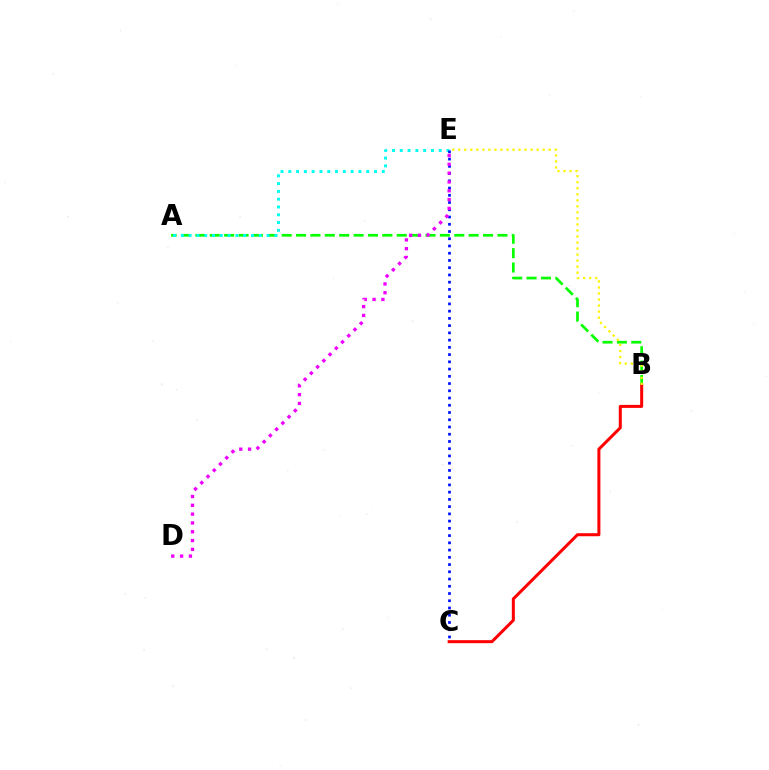{('A', 'B'): [{'color': '#08ff00', 'line_style': 'dashed', 'thickness': 1.95}], ('A', 'E'): [{'color': '#00fff6', 'line_style': 'dotted', 'thickness': 2.12}], ('B', 'C'): [{'color': '#ff0000', 'line_style': 'solid', 'thickness': 2.18}], ('B', 'E'): [{'color': '#fcf500', 'line_style': 'dotted', 'thickness': 1.64}], ('C', 'E'): [{'color': '#0010ff', 'line_style': 'dotted', 'thickness': 1.97}], ('D', 'E'): [{'color': '#ee00ff', 'line_style': 'dotted', 'thickness': 2.4}]}